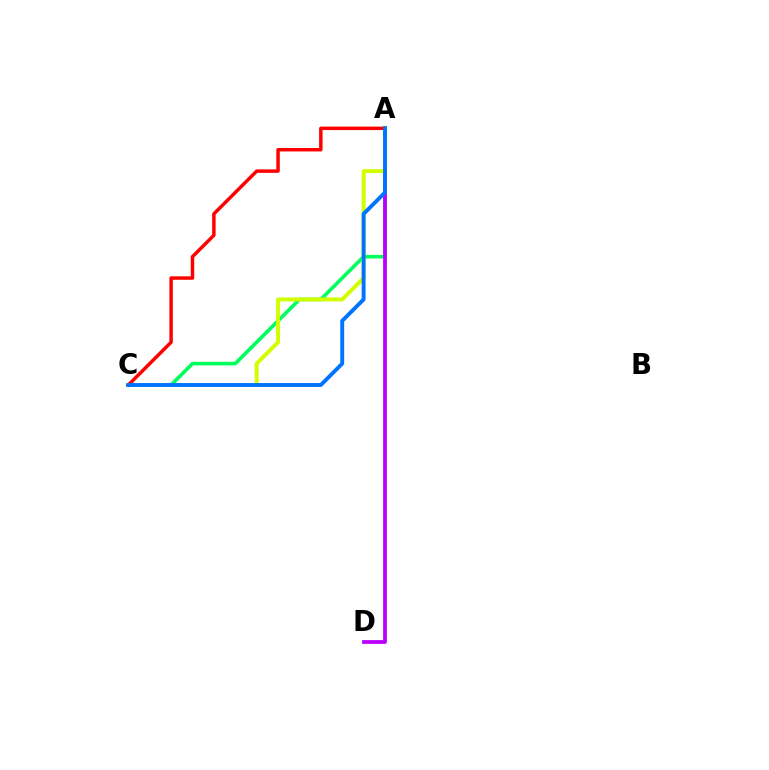{('A', 'C'): [{'color': '#00ff5c', 'line_style': 'solid', 'thickness': 2.6}, {'color': '#d1ff00', 'line_style': 'solid', 'thickness': 2.86}, {'color': '#ff0000', 'line_style': 'solid', 'thickness': 2.49}, {'color': '#0074ff', 'line_style': 'solid', 'thickness': 2.8}], ('A', 'D'): [{'color': '#b900ff', 'line_style': 'solid', 'thickness': 2.71}]}